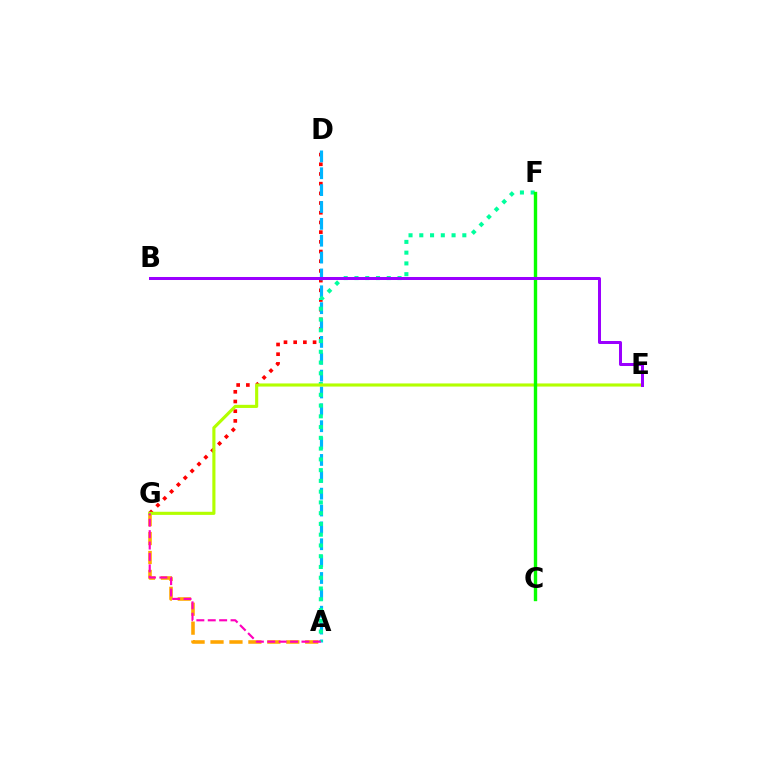{('D', 'G'): [{'color': '#ff0000', 'line_style': 'dotted', 'thickness': 2.63}], ('C', 'F'): [{'color': '#0010ff', 'line_style': 'dotted', 'thickness': 1.84}, {'color': '#08ff00', 'line_style': 'solid', 'thickness': 2.43}], ('A', 'D'): [{'color': '#00b5ff', 'line_style': 'dashed', 'thickness': 2.29}], ('A', 'F'): [{'color': '#00ff9d', 'line_style': 'dotted', 'thickness': 2.92}], ('A', 'G'): [{'color': '#ffa500', 'line_style': 'dashed', 'thickness': 2.57}, {'color': '#ff00bd', 'line_style': 'dashed', 'thickness': 1.55}], ('E', 'G'): [{'color': '#b3ff00', 'line_style': 'solid', 'thickness': 2.25}], ('B', 'E'): [{'color': '#9b00ff', 'line_style': 'solid', 'thickness': 2.17}]}